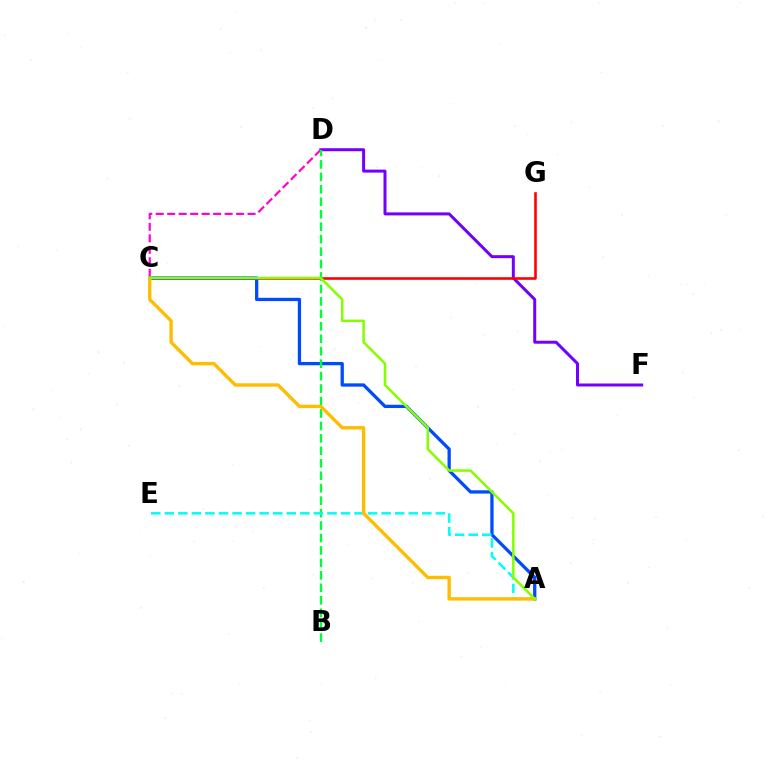{('D', 'F'): [{'color': '#7200ff', 'line_style': 'solid', 'thickness': 2.16}], ('C', 'G'): [{'color': '#ff0000', 'line_style': 'solid', 'thickness': 1.88}], ('A', 'C'): [{'color': '#004bff', 'line_style': 'solid', 'thickness': 2.36}, {'color': '#ffbd00', 'line_style': 'solid', 'thickness': 2.43}, {'color': '#84ff00', 'line_style': 'solid', 'thickness': 1.82}], ('C', 'D'): [{'color': '#ff00cf', 'line_style': 'dashed', 'thickness': 1.56}], ('B', 'D'): [{'color': '#00ff39', 'line_style': 'dashed', 'thickness': 1.69}], ('A', 'E'): [{'color': '#00fff6', 'line_style': 'dashed', 'thickness': 1.84}]}